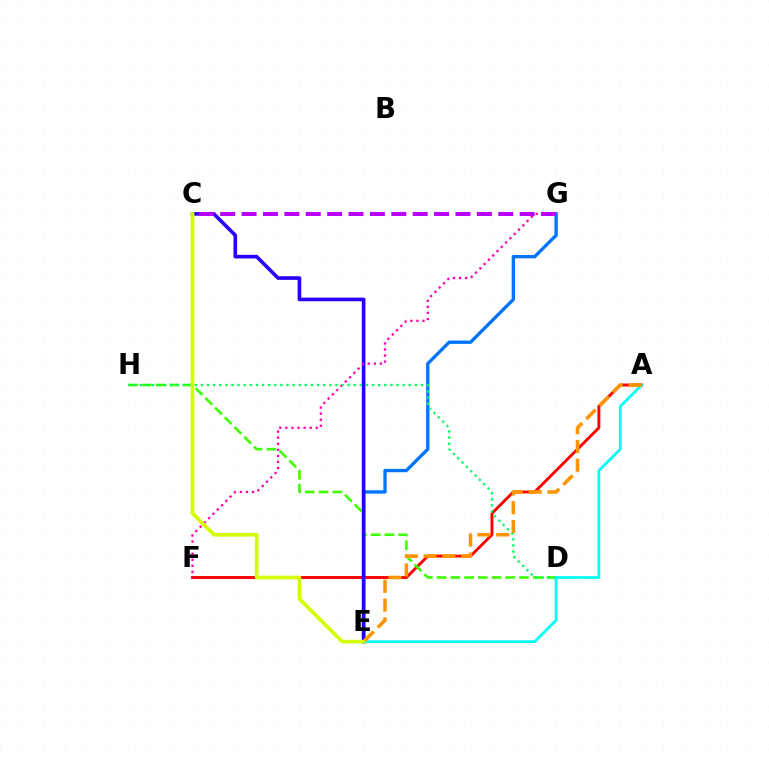{('E', 'G'): [{'color': '#0074ff', 'line_style': 'solid', 'thickness': 2.4}], ('A', 'F'): [{'color': '#ff0000', 'line_style': 'solid', 'thickness': 2.1}], ('D', 'H'): [{'color': '#3dff00', 'line_style': 'dashed', 'thickness': 1.87}, {'color': '#00ff5c', 'line_style': 'dotted', 'thickness': 1.66}], ('C', 'E'): [{'color': '#2500ff', 'line_style': 'solid', 'thickness': 2.61}, {'color': '#d1ff00', 'line_style': 'solid', 'thickness': 2.65}], ('F', 'G'): [{'color': '#ff00ac', 'line_style': 'dotted', 'thickness': 1.65}], ('A', 'E'): [{'color': '#00fff6', 'line_style': 'solid', 'thickness': 1.99}, {'color': '#ff9400', 'line_style': 'dashed', 'thickness': 2.56}], ('C', 'G'): [{'color': '#b900ff', 'line_style': 'dashed', 'thickness': 2.91}]}